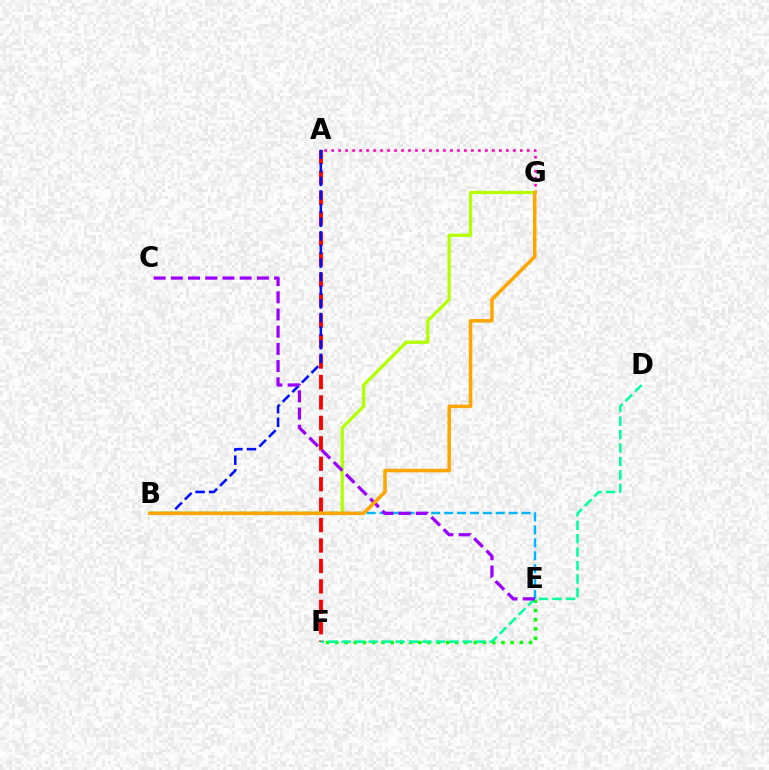{('E', 'F'): [{'color': '#08ff00', 'line_style': 'dotted', 'thickness': 2.51}], ('A', 'G'): [{'color': '#ff00bd', 'line_style': 'dotted', 'thickness': 1.9}], ('B', 'G'): [{'color': '#b3ff00', 'line_style': 'solid', 'thickness': 2.33}, {'color': '#ffa500', 'line_style': 'solid', 'thickness': 2.53}], ('A', 'F'): [{'color': '#ff0000', 'line_style': 'dashed', 'thickness': 2.78}], ('B', 'E'): [{'color': '#00b5ff', 'line_style': 'dashed', 'thickness': 1.75}], ('D', 'F'): [{'color': '#00ff9d', 'line_style': 'dashed', 'thickness': 1.83}], ('A', 'B'): [{'color': '#0010ff', 'line_style': 'dashed', 'thickness': 1.85}], ('C', 'E'): [{'color': '#9b00ff', 'line_style': 'dashed', 'thickness': 2.34}]}